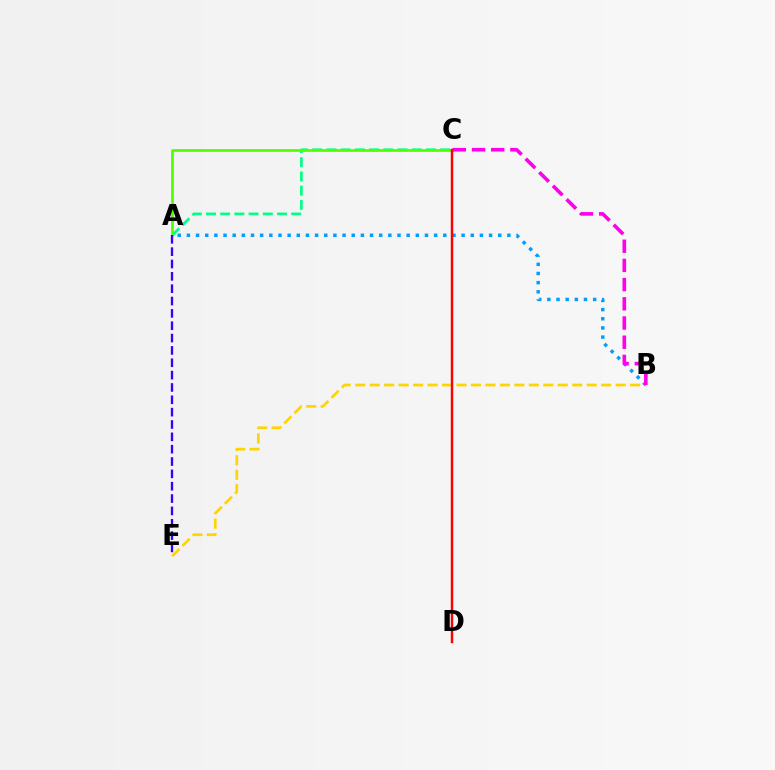{('A', 'C'): [{'color': '#00ff86', 'line_style': 'dashed', 'thickness': 1.93}, {'color': '#4fff00', 'line_style': 'solid', 'thickness': 1.93}], ('B', 'E'): [{'color': '#ffd500', 'line_style': 'dashed', 'thickness': 1.97}], ('A', 'B'): [{'color': '#009eff', 'line_style': 'dotted', 'thickness': 2.49}], ('B', 'C'): [{'color': '#ff00ed', 'line_style': 'dashed', 'thickness': 2.61}], ('C', 'D'): [{'color': '#ff0000', 'line_style': 'solid', 'thickness': 1.76}], ('A', 'E'): [{'color': '#3700ff', 'line_style': 'dashed', 'thickness': 1.68}]}